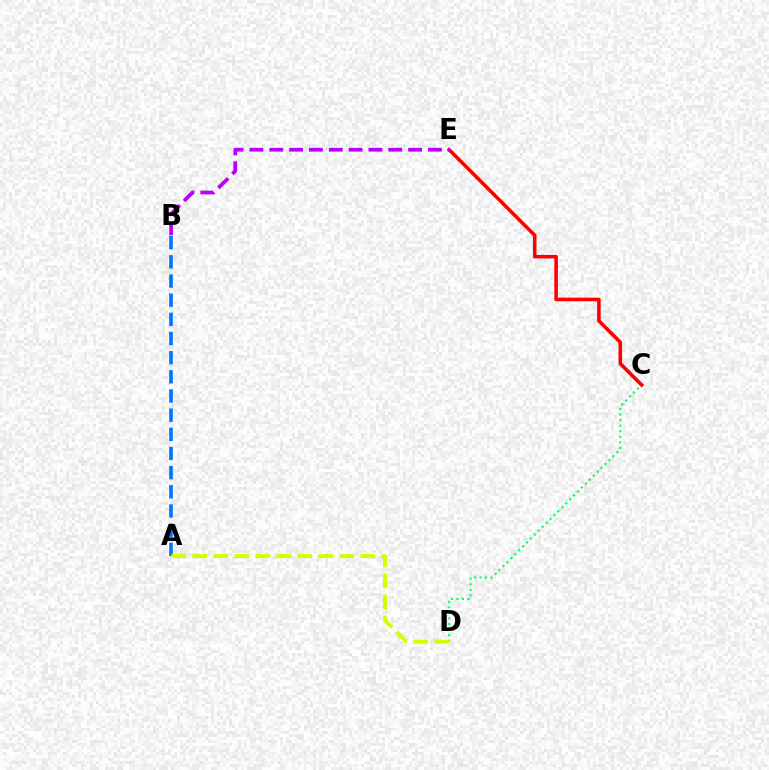{('C', 'D'): [{'color': '#00ff5c', 'line_style': 'dotted', 'thickness': 1.51}], ('C', 'E'): [{'color': '#ff0000', 'line_style': 'solid', 'thickness': 2.57}], ('A', 'B'): [{'color': '#0074ff', 'line_style': 'dashed', 'thickness': 2.6}], ('A', 'D'): [{'color': '#d1ff00', 'line_style': 'dashed', 'thickness': 2.85}], ('B', 'E'): [{'color': '#b900ff', 'line_style': 'dashed', 'thickness': 2.69}]}